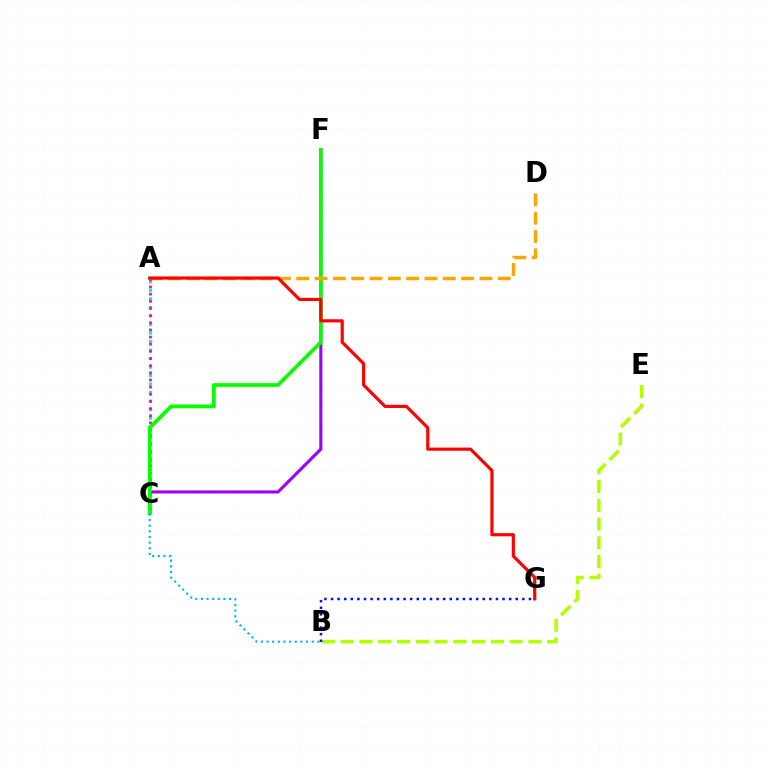{('C', 'F'): [{'color': '#9b00ff', 'line_style': 'solid', 'thickness': 2.22}, {'color': '#08ff00', 'line_style': 'solid', 'thickness': 2.7}], ('A', 'C'): [{'color': '#00ff9d', 'line_style': 'dotted', 'thickness': 2.31}, {'color': '#ff00bd', 'line_style': 'dotted', 'thickness': 1.94}], ('A', 'D'): [{'color': '#ffa500', 'line_style': 'dashed', 'thickness': 2.49}], ('B', 'E'): [{'color': '#b3ff00', 'line_style': 'dashed', 'thickness': 2.55}], ('A', 'G'): [{'color': '#ff0000', 'line_style': 'solid', 'thickness': 2.27}], ('B', 'G'): [{'color': '#0010ff', 'line_style': 'dotted', 'thickness': 1.79}], ('B', 'C'): [{'color': '#00b5ff', 'line_style': 'dotted', 'thickness': 1.53}]}